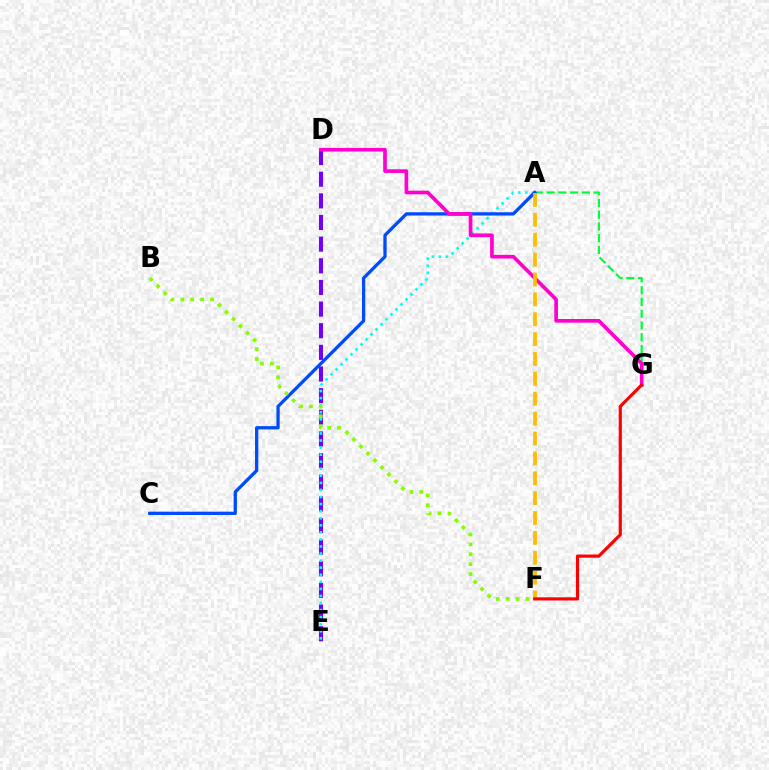{('A', 'G'): [{'color': '#00ff39', 'line_style': 'dashed', 'thickness': 1.6}], ('D', 'E'): [{'color': '#7200ff', 'line_style': 'dashed', 'thickness': 2.94}], ('A', 'E'): [{'color': '#00fff6', 'line_style': 'dotted', 'thickness': 1.92}], ('A', 'C'): [{'color': '#004bff', 'line_style': 'solid', 'thickness': 2.36}], ('D', 'G'): [{'color': '#ff00cf', 'line_style': 'solid', 'thickness': 2.65}], ('B', 'F'): [{'color': '#84ff00', 'line_style': 'dotted', 'thickness': 2.69}], ('A', 'F'): [{'color': '#ffbd00', 'line_style': 'dashed', 'thickness': 2.7}], ('F', 'G'): [{'color': '#ff0000', 'line_style': 'solid', 'thickness': 2.27}]}